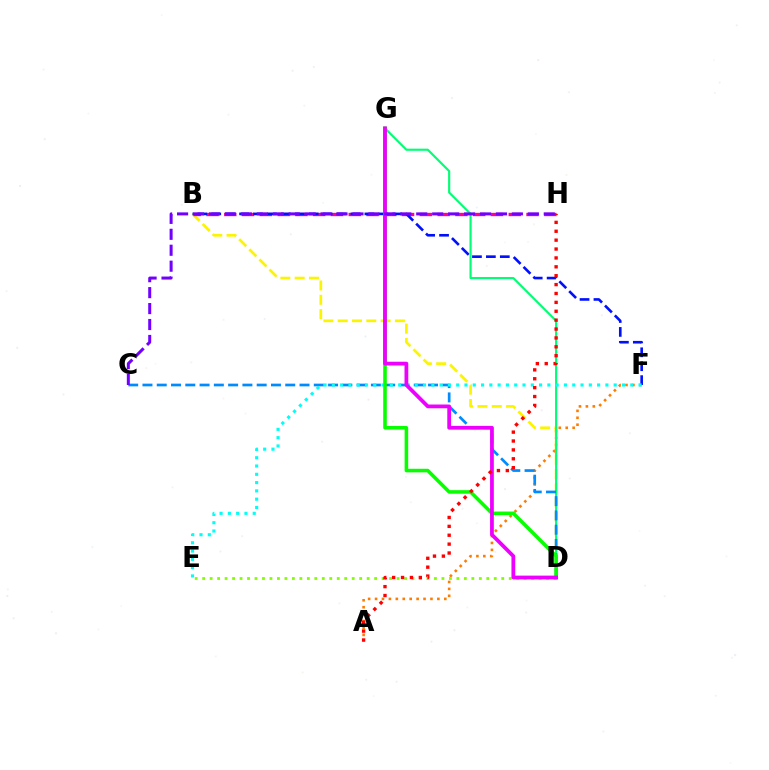{('A', 'F'): [{'color': '#ff7c00', 'line_style': 'dotted', 'thickness': 1.88}], ('B', 'D'): [{'color': '#fcf500', 'line_style': 'dashed', 'thickness': 1.94}], ('B', 'H'): [{'color': '#ff0094', 'line_style': 'dashed', 'thickness': 2.42}], ('B', 'F'): [{'color': '#0010ff', 'line_style': 'dashed', 'thickness': 1.89}], ('D', 'G'): [{'color': '#00ff74', 'line_style': 'solid', 'thickness': 1.55}, {'color': '#08ff00', 'line_style': 'solid', 'thickness': 2.57}, {'color': '#ee00ff', 'line_style': 'solid', 'thickness': 2.71}], ('C', 'D'): [{'color': '#008cff', 'line_style': 'dashed', 'thickness': 1.94}], ('E', 'F'): [{'color': '#00fff6', 'line_style': 'dotted', 'thickness': 2.25}], ('D', 'E'): [{'color': '#84ff00', 'line_style': 'dotted', 'thickness': 2.03}], ('A', 'H'): [{'color': '#ff0000', 'line_style': 'dotted', 'thickness': 2.42}], ('C', 'H'): [{'color': '#7200ff', 'line_style': 'dashed', 'thickness': 2.17}]}